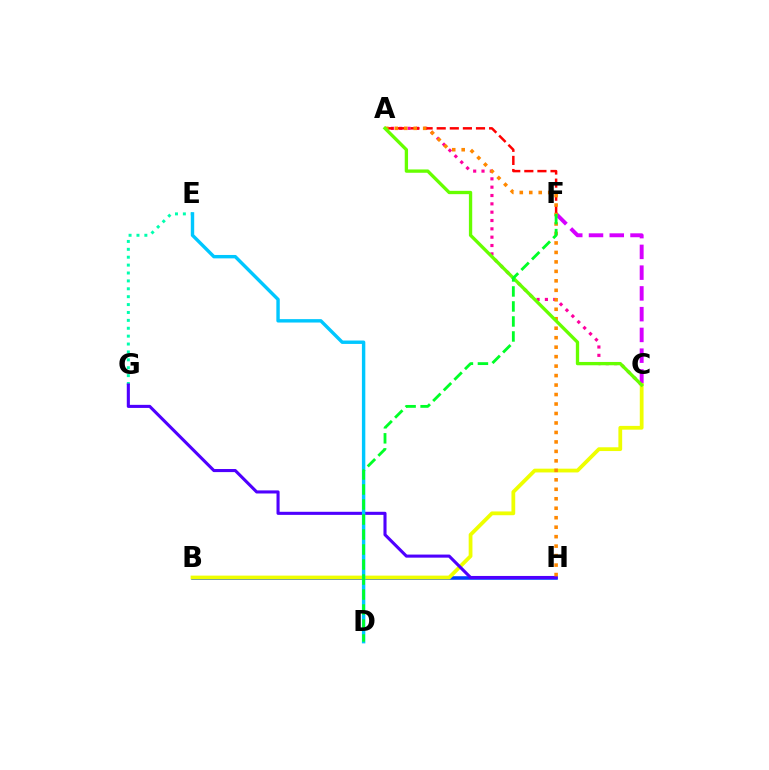{('B', 'H'): [{'color': '#003fff', 'line_style': 'solid', 'thickness': 2.56}], ('C', 'F'): [{'color': '#d600ff', 'line_style': 'dashed', 'thickness': 2.82}], ('A', 'C'): [{'color': '#ff00a0', 'line_style': 'dotted', 'thickness': 2.26}, {'color': '#66ff00', 'line_style': 'solid', 'thickness': 2.39}], ('E', 'G'): [{'color': '#00ffaf', 'line_style': 'dotted', 'thickness': 2.14}], ('A', 'F'): [{'color': '#ff0000', 'line_style': 'dashed', 'thickness': 1.78}], ('B', 'C'): [{'color': '#eeff00', 'line_style': 'solid', 'thickness': 2.72}], ('G', 'H'): [{'color': '#4f00ff', 'line_style': 'solid', 'thickness': 2.22}], ('A', 'H'): [{'color': '#ff8800', 'line_style': 'dotted', 'thickness': 2.57}], ('D', 'E'): [{'color': '#00c7ff', 'line_style': 'solid', 'thickness': 2.45}], ('D', 'F'): [{'color': '#00ff27', 'line_style': 'dashed', 'thickness': 2.04}]}